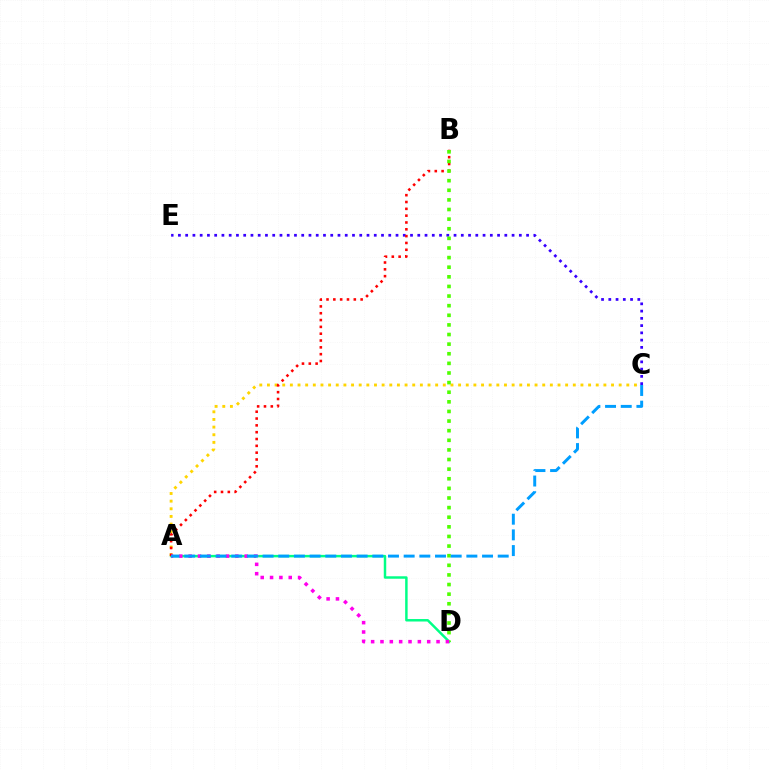{('C', 'E'): [{'color': '#3700ff', 'line_style': 'dotted', 'thickness': 1.97}], ('A', 'D'): [{'color': '#00ff86', 'line_style': 'solid', 'thickness': 1.78}, {'color': '#ff00ed', 'line_style': 'dotted', 'thickness': 2.54}], ('A', 'C'): [{'color': '#ffd500', 'line_style': 'dotted', 'thickness': 2.08}, {'color': '#009eff', 'line_style': 'dashed', 'thickness': 2.13}], ('A', 'B'): [{'color': '#ff0000', 'line_style': 'dotted', 'thickness': 1.85}], ('B', 'D'): [{'color': '#4fff00', 'line_style': 'dotted', 'thickness': 2.61}]}